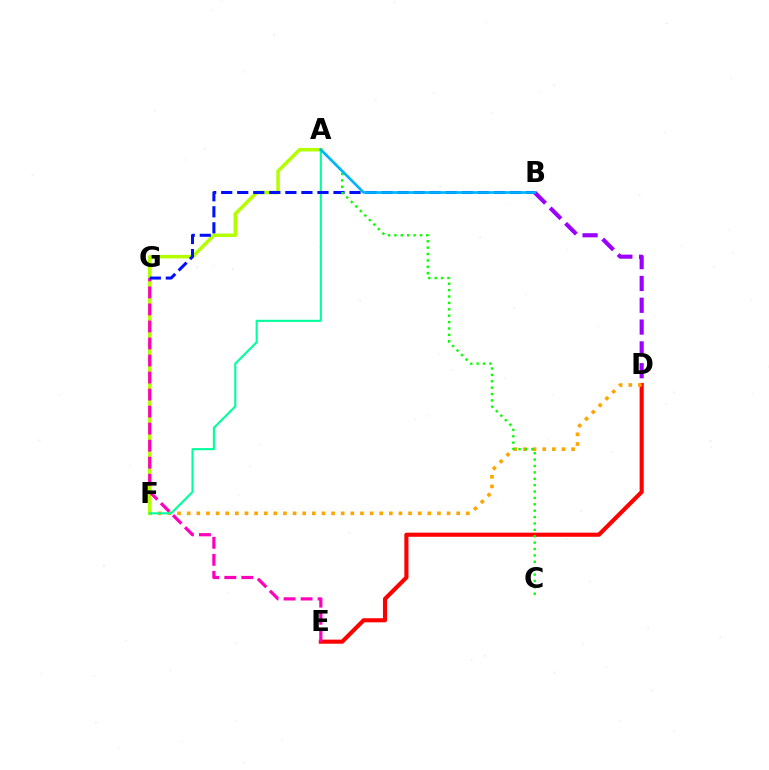{('B', 'D'): [{'color': '#9b00ff', 'line_style': 'dashed', 'thickness': 2.96}], ('D', 'E'): [{'color': '#ff0000', 'line_style': 'solid', 'thickness': 2.96}], ('D', 'F'): [{'color': '#ffa500', 'line_style': 'dotted', 'thickness': 2.62}], ('A', 'F'): [{'color': '#b3ff00', 'line_style': 'solid', 'thickness': 2.52}, {'color': '#00ff9d', 'line_style': 'solid', 'thickness': 1.52}], ('E', 'G'): [{'color': '#ff00bd', 'line_style': 'dashed', 'thickness': 2.31}], ('B', 'G'): [{'color': '#0010ff', 'line_style': 'dashed', 'thickness': 2.18}], ('A', 'C'): [{'color': '#08ff00', 'line_style': 'dotted', 'thickness': 1.74}], ('A', 'B'): [{'color': '#00b5ff', 'line_style': 'solid', 'thickness': 1.93}]}